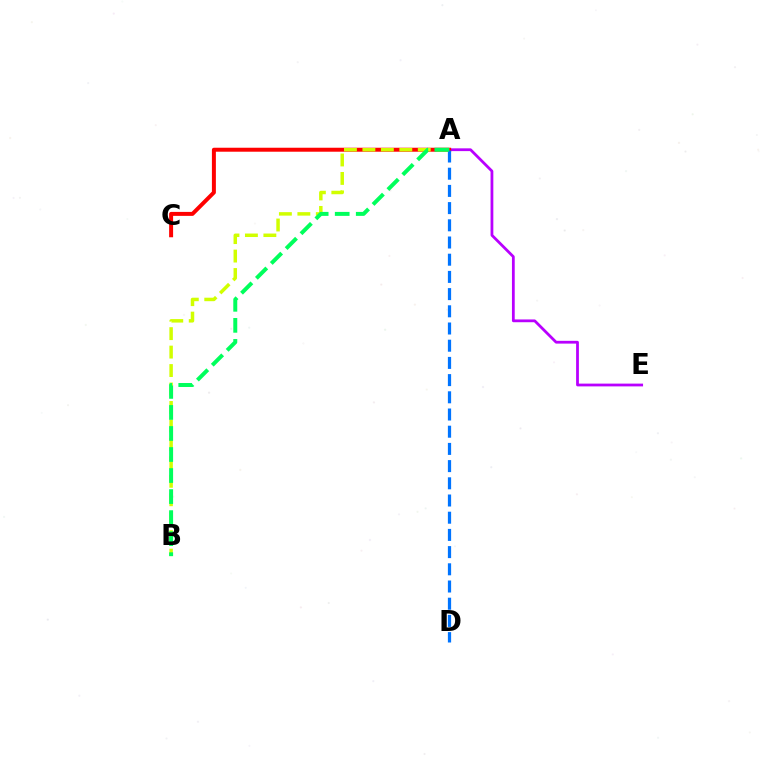{('A', 'E'): [{'color': '#b900ff', 'line_style': 'solid', 'thickness': 2.0}], ('A', 'C'): [{'color': '#ff0000', 'line_style': 'solid', 'thickness': 2.86}], ('A', 'B'): [{'color': '#d1ff00', 'line_style': 'dashed', 'thickness': 2.51}, {'color': '#00ff5c', 'line_style': 'dashed', 'thickness': 2.86}], ('A', 'D'): [{'color': '#0074ff', 'line_style': 'dashed', 'thickness': 2.34}]}